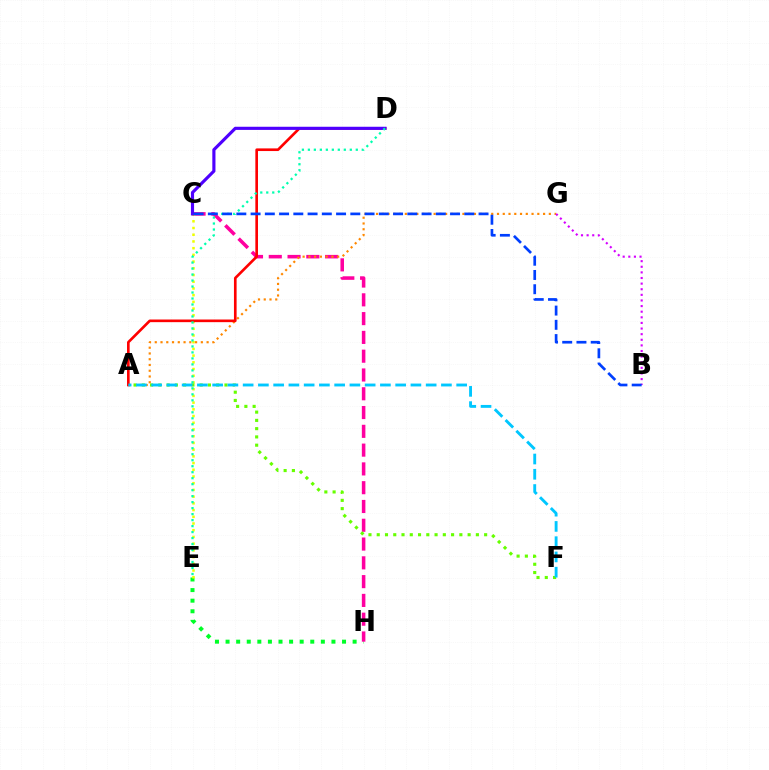{('E', 'H'): [{'color': '#00ff27', 'line_style': 'dotted', 'thickness': 2.88}], ('C', 'H'): [{'color': '#ff00a0', 'line_style': 'dashed', 'thickness': 2.55}], ('A', 'G'): [{'color': '#ff8800', 'line_style': 'dotted', 'thickness': 1.56}], ('C', 'E'): [{'color': '#eeff00', 'line_style': 'dotted', 'thickness': 1.82}], ('A', 'D'): [{'color': '#ff0000', 'line_style': 'solid', 'thickness': 1.91}], ('B', 'G'): [{'color': '#d600ff', 'line_style': 'dotted', 'thickness': 1.53}], ('A', 'F'): [{'color': '#66ff00', 'line_style': 'dotted', 'thickness': 2.25}, {'color': '#00c7ff', 'line_style': 'dashed', 'thickness': 2.07}], ('C', 'D'): [{'color': '#4f00ff', 'line_style': 'solid', 'thickness': 2.26}], ('D', 'E'): [{'color': '#00ffaf', 'line_style': 'dotted', 'thickness': 1.63}], ('B', 'C'): [{'color': '#003fff', 'line_style': 'dashed', 'thickness': 1.94}]}